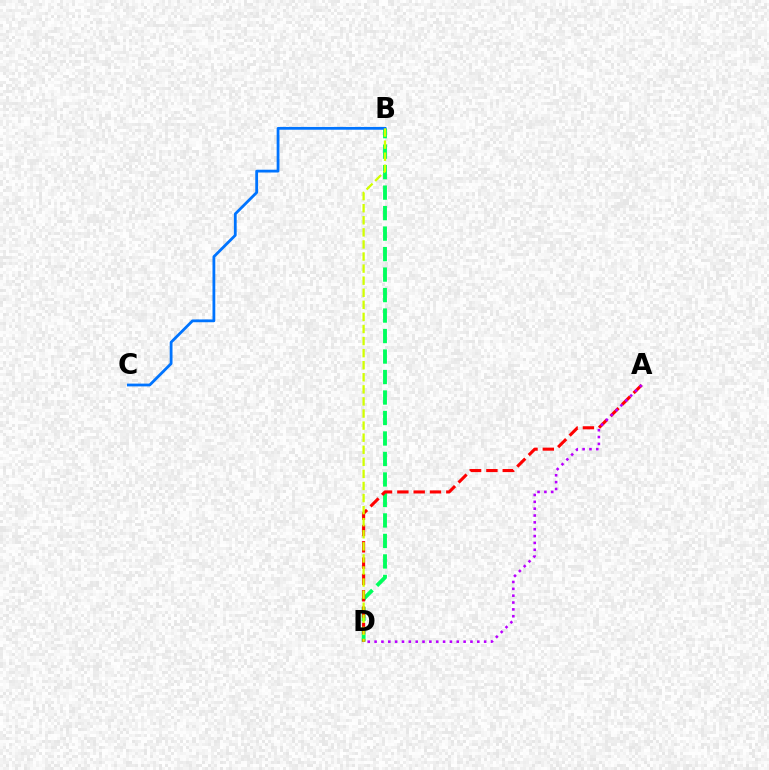{('B', 'D'): [{'color': '#00ff5c', 'line_style': 'dashed', 'thickness': 2.78}, {'color': '#d1ff00', 'line_style': 'dashed', 'thickness': 1.64}], ('A', 'D'): [{'color': '#ff0000', 'line_style': 'dashed', 'thickness': 2.22}, {'color': '#b900ff', 'line_style': 'dotted', 'thickness': 1.86}], ('B', 'C'): [{'color': '#0074ff', 'line_style': 'solid', 'thickness': 2.01}]}